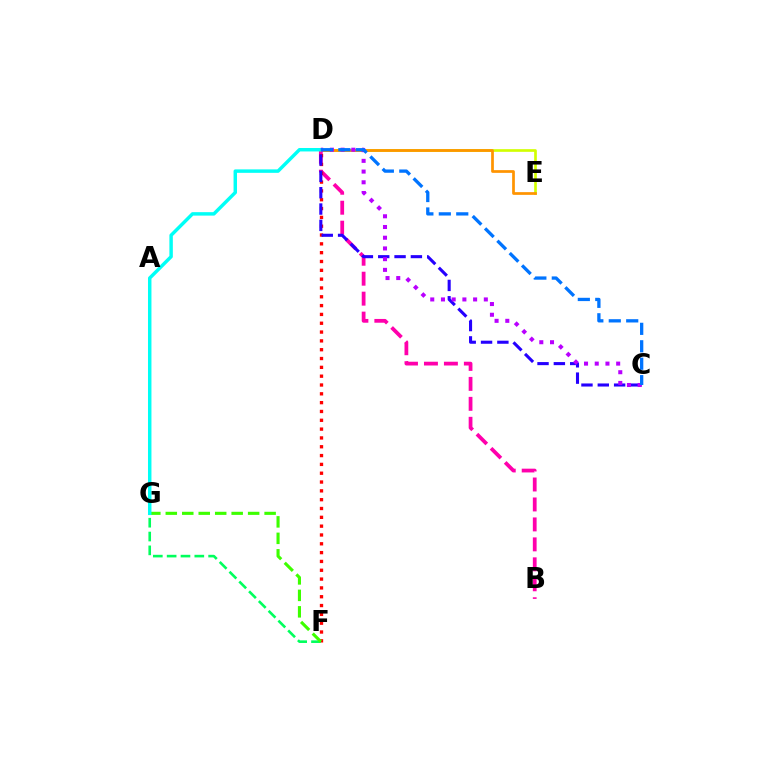{('B', 'D'): [{'color': '#ff00ac', 'line_style': 'dashed', 'thickness': 2.71}], ('D', 'E'): [{'color': '#d1ff00', 'line_style': 'solid', 'thickness': 1.92}, {'color': '#ff9400', 'line_style': 'solid', 'thickness': 1.96}], ('D', 'F'): [{'color': '#ff0000', 'line_style': 'dotted', 'thickness': 2.4}], ('F', 'G'): [{'color': '#00ff5c', 'line_style': 'dashed', 'thickness': 1.88}, {'color': '#3dff00', 'line_style': 'dashed', 'thickness': 2.24}], ('C', 'D'): [{'color': '#2500ff', 'line_style': 'dashed', 'thickness': 2.22}, {'color': '#b900ff', 'line_style': 'dotted', 'thickness': 2.91}, {'color': '#0074ff', 'line_style': 'dashed', 'thickness': 2.37}], ('D', 'G'): [{'color': '#00fff6', 'line_style': 'solid', 'thickness': 2.49}]}